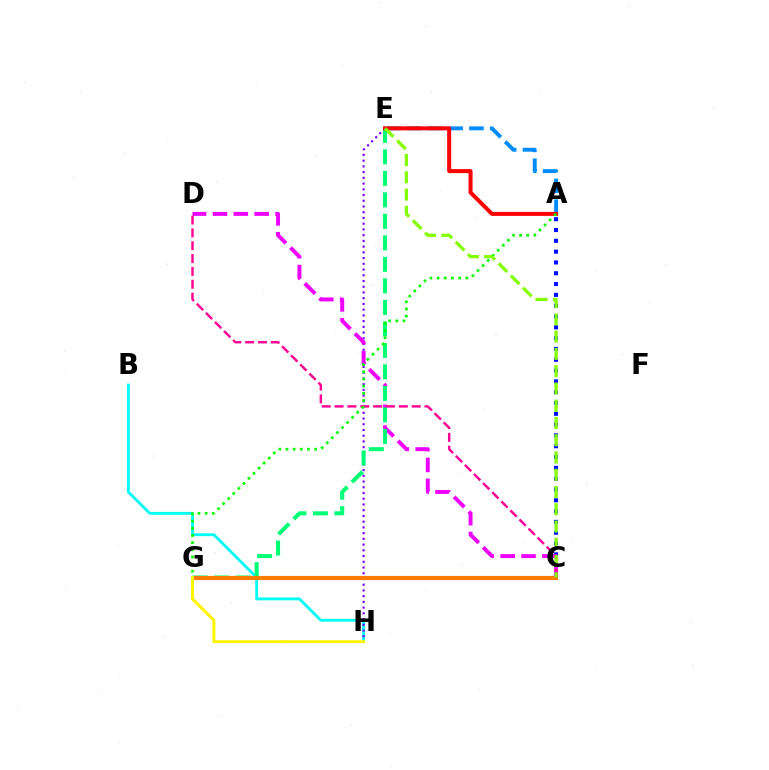{('B', 'H'): [{'color': '#00fff6', 'line_style': 'solid', 'thickness': 2.04}], ('A', 'C'): [{'color': '#0010ff', 'line_style': 'dotted', 'thickness': 2.94}], ('E', 'H'): [{'color': '#7200ff', 'line_style': 'dotted', 'thickness': 1.56}], ('C', 'D'): [{'color': '#ee00ff', 'line_style': 'dashed', 'thickness': 2.83}, {'color': '#ff0094', 'line_style': 'dashed', 'thickness': 1.75}], ('E', 'G'): [{'color': '#00ff74', 'line_style': 'dashed', 'thickness': 2.92}], ('A', 'E'): [{'color': '#008cff', 'line_style': 'dashed', 'thickness': 2.82}, {'color': '#ff0000', 'line_style': 'solid', 'thickness': 2.88}], ('C', 'G'): [{'color': '#ff7c00', 'line_style': 'solid', 'thickness': 2.99}], ('A', 'G'): [{'color': '#08ff00', 'line_style': 'dotted', 'thickness': 1.95}], ('C', 'E'): [{'color': '#84ff00', 'line_style': 'dashed', 'thickness': 2.35}], ('G', 'H'): [{'color': '#fcf500', 'line_style': 'solid', 'thickness': 2.14}]}